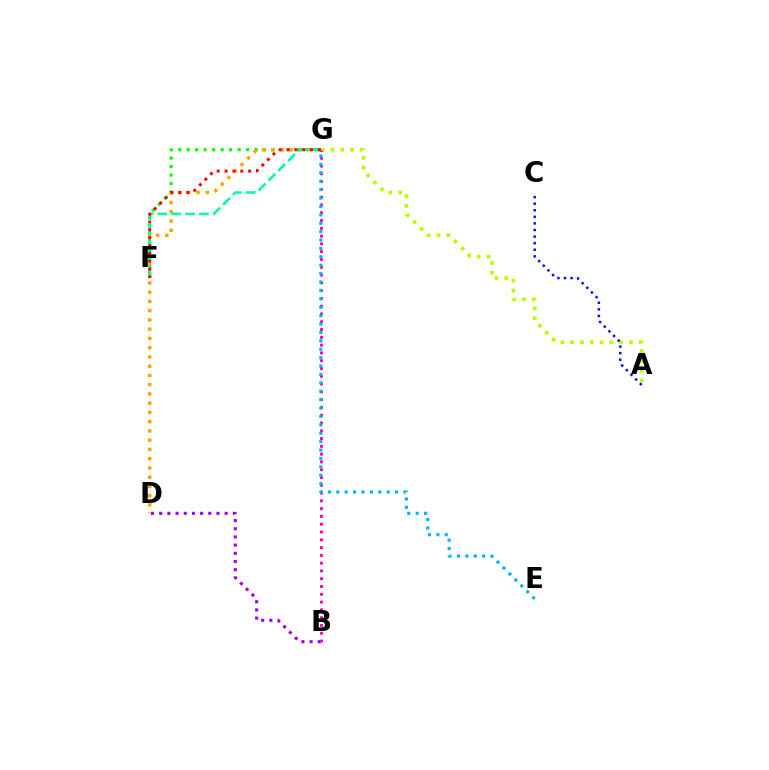{('A', 'G'): [{'color': '#b3ff00', 'line_style': 'dotted', 'thickness': 2.66}], ('F', 'G'): [{'color': '#08ff00', 'line_style': 'dotted', 'thickness': 2.3}, {'color': '#00ff9d', 'line_style': 'dashed', 'thickness': 1.88}, {'color': '#ff0000', 'line_style': 'dotted', 'thickness': 2.14}], ('D', 'G'): [{'color': '#ffa500', 'line_style': 'dotted', 'thickness': 2.51}], ('B', 'D'): [{'color': '#9b00ff', 'line_style': 'dotted', 'thickness': 2.22}], ('B', 'G'): [{'color': '#ff00bd', 'line_style': 'dotted', 'thickness': 2.12}], ('A', 'C'): [{'color': '#0010ff', 'line_style': 'dotted', 'thickness': 1.79}], ('E', 'G'): [{'color': '#00b5ff', 'line_style': 'dotted', 'thickness': 2.28}]}